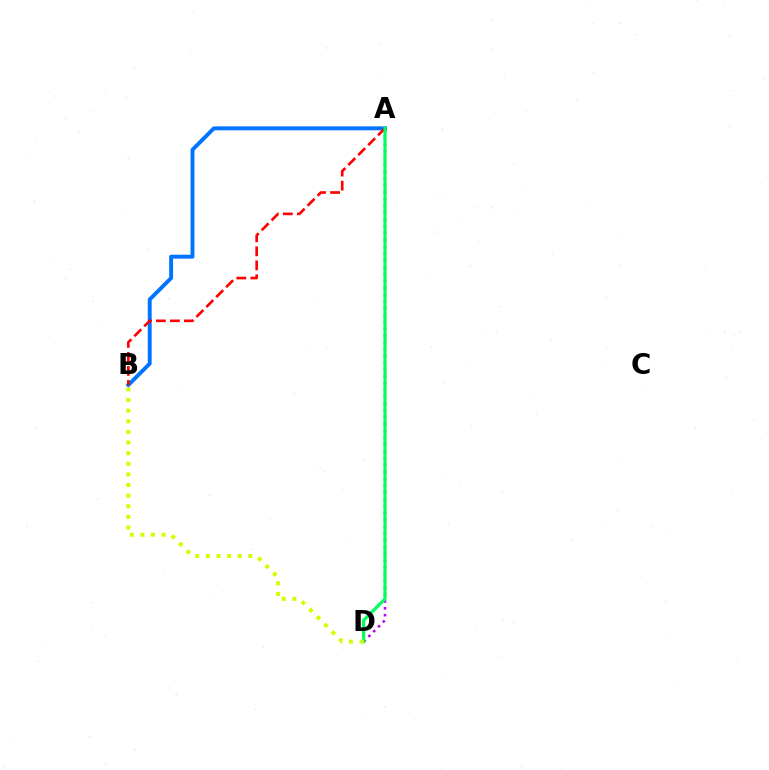{('A', 'D'): [{'color': '#b900ff', 'line_style': 'dotted', 'thickness': 1.85}, {'color': '#00ff5c', 'line_style': 'solid', 'thickness': 2.28}], ('A', 'B'): [{'color': '#0074ff', 'line_style': 'solid', 'thickness': 2.81}, {'color': '#ff0000', 'line_style': 'dashed', 'thickness': 1.91}], ('B', 'D'): [{'color': '#d1ff00', 'line_style': 'dotted', 'thickness': 2.89}]}